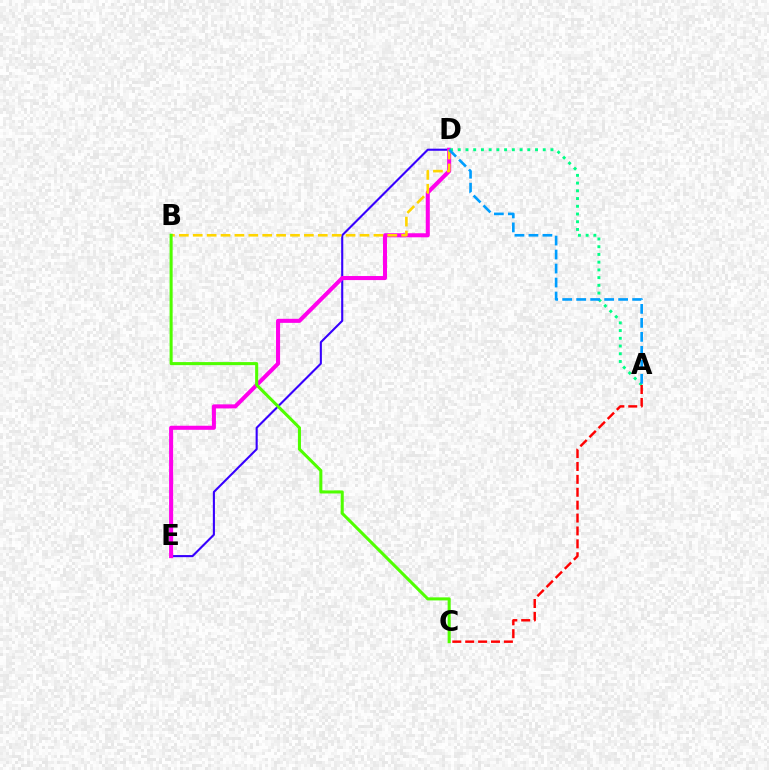{('D', 'E'): [{'color': '#3700ff', 'line_style': 'solid', 'thickness': 1.51}, {'color': '#ff00ed', 'line_style': 'solid', 'thickness': 2.92}], ('B', 'D'): [{'color': '#ffd500', 'line_style': 'dashed', 'thickness': 1.89}], ('A', 'D'): [{'color': '#00ff86', 'line_style': 'dotted', 'thickness': 2.1}, {'color': '#009eff', 'line_style': 'dashed', 'thickness': 1.9}], ('A', 'C'): [{'color': '#ff0000', 'line_style': 'dashed', 'thickness': 1.75}], ('B', 'C'): [{'color': '#4fff00', 'line_style': 'solid', 'thickness': 2.2}]}